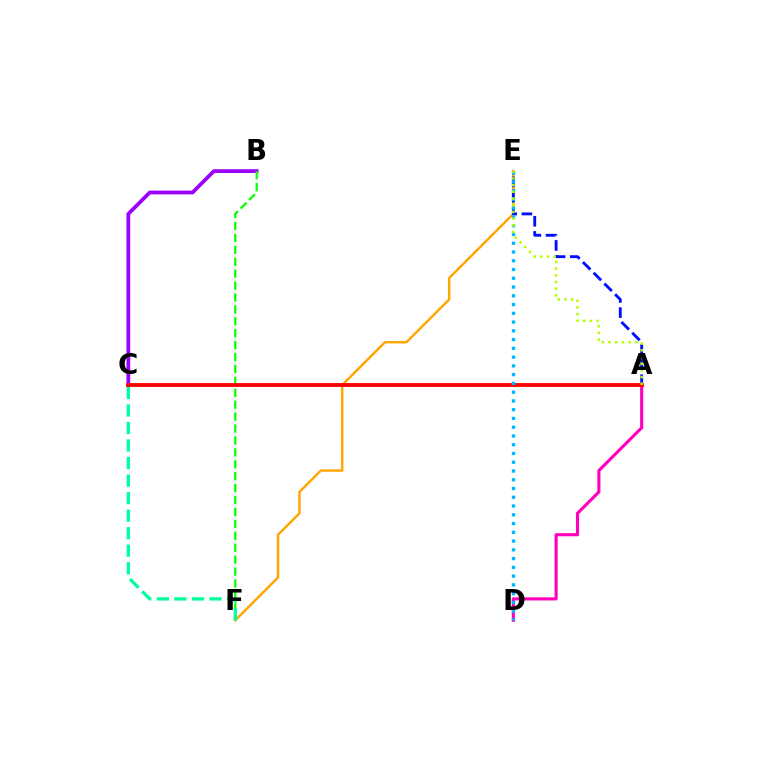{('E', 'F'): [{'color': '#ffa500', 'line_style': 'solid', 'thickness': 1.74}], ('B', 'C'): [{'color': '#9b00ff', 'line_style': 'solid', 'thickness': 2.71}], ('B', 'F'): [{'color': '#08ff00', 'line_style': 'dashed', 'thickness': 1.62}], ('A', 'D'): [{'color': '#ff00bd', 'line_style': 'solid', 'thickness': 2.24}], ('A', 'E'): [{'color': '#0010ff', 'line_style': 'dashed', 'thickness': 2.06}, {'color': '#b3ff00', 'line_style': 'dotted', 'thickness': 1.82}], ('C', 'F'): [{'color': '#00ff9d', 'line_style': 'dashed', 'thickness': 2.38}], ('A', 'C'): [{'color': '#ff0000', 'line_style': 'solid', 'thickness': 2.76}], ('D', 'E'): [{'color': '#00b5ff', 'line_style': 'dotted', 'thickness': 2.38}]}